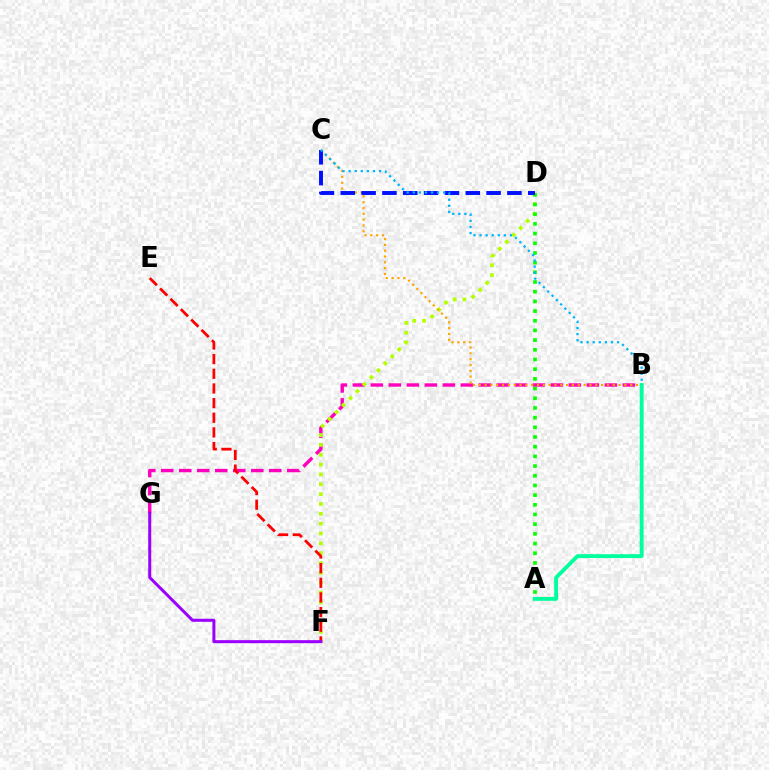{('B', 'G'): [{'color': '#ff00bd', 'line_style': 'dashed', 'thickness': 2.45}], ('A', 'B'): [{'color': '#00ff9d', 'line_style': 'solid', 'thickness': 2.77}], ('D', 'F'): [{'color': '#b3ff00', 'line_style': 'dotted', 'thickness': 2.67}], ('A', 'D'): [{'color': '#08ff00', 'line_style': 'dotted', 'thickness': 2.63}], ('E', 'F'): [{'color': '#ff0000', 'line_style': 'dashed', 'thickness': 1.99}], ('B', 'C'): [{'color': '#ffa500', 'line_style': 'dotted', 'thickness': 1.58}, {'color': '#00b5ff', 'line_style': 'dotted', 'thickness': 1.65}], ('C', 'D'): [{'color': '#0010ff', 'line_style': 'dashed', 'thickness': 2.83}], ('F', 'G'): [{'color': '#9b00ff', 'line_style': 'solid', 'thickness': 2.17}]}